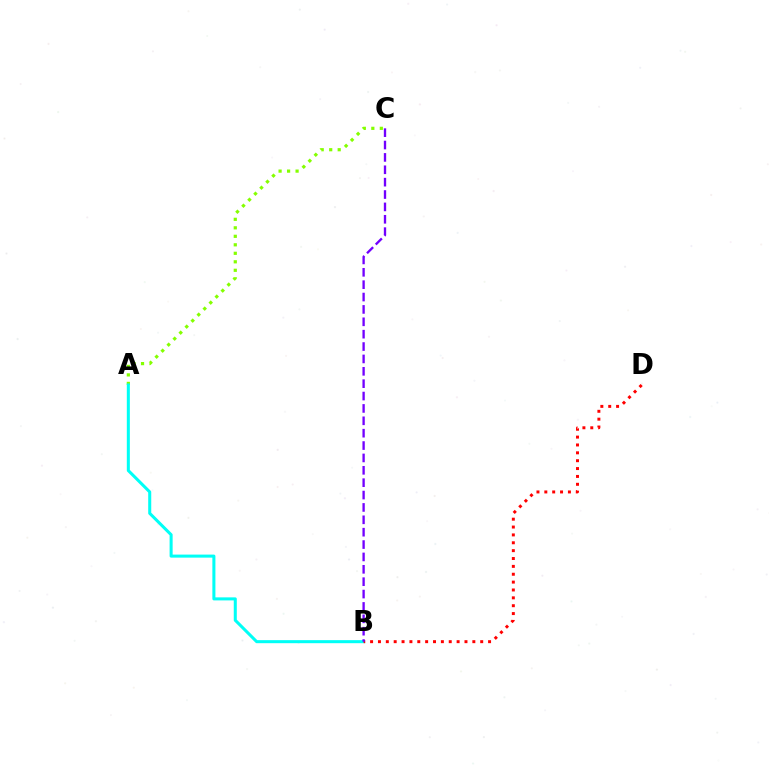{('A', 'C'): [{'color': '#84ff00', 'line_style': 'dotted', 'thickness': 2.31}], ('A', 'B'): [{'color': '#00fff6', 'line_style': 'solid', 'thickness': 2.19}], ('B', 'D'): [{'color': '#ff0000', 'line_style': 'dotted', 'thickness': 2.14}], ('B', 'C'): [{'color': '#7200ff', 'line_style': 'dashed', 'thickness': 1.68}]}